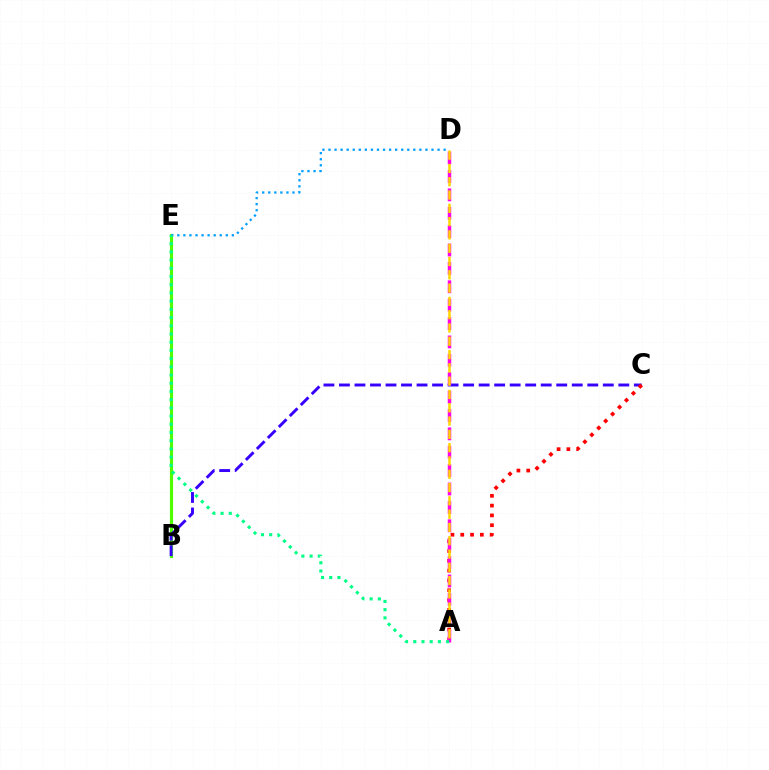{('B', 'E'): [{'color': '#4fff00', 'line_style': 'solid', 'thickness': 2.28}], ('B', 'C'): [{'color': '#3700ff', 'line_style': 'dashed', 'thickness': 2.11}], ('A', 'C'): [{'color': '#ff0000', 'line_style': 'dotted', 'thickness': 2.66}], ('A', 'D'): [{'color': '#ff00ed', 'line_style': 'dashed', 'thickness': 2.5}, {'color': '#ffd500', 'line_style': 'dashed', 'thickness': 1.81}], ('D', 'E'): [{'color': '#009eff', 'line_style': 'dotted', 'thickness': 1.65}], ('A', 'E'): [{'color': '#00ff86', 'line_style': 'dotted', 'thickness': 2.23}]}